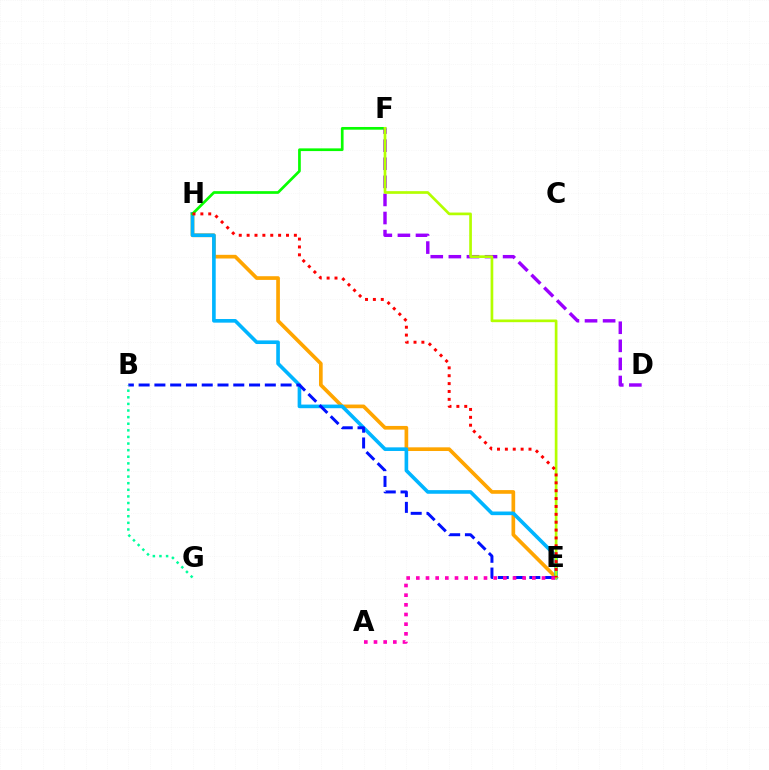{('E', 'H'): [{'color': '#ffa500', 'line_style': 'solid', 'thickness': 2.65}, {'color': '#00b5ff', 'line_style': 'solid', 'thickness': 2.61}, {'color': '#ff0000', 'line_style': 'dotted', 'thickness': 2.14}], ('B', 'E'): [{'color': '#0010ff', 'line_style': 'dashed', 'thickness': 2.14}], ('B', 'G'): [{'color': '#00ff9d', 'line_style': 'dotted', 'thickness': 1.8}], ('F', 'H'): [{'color': '#08ff00', 'line_style': 'solid', 'thickness': 1.95}], ('D', 'F'): [{'color': '#9b00ff', 'line_style': 'dashed', 'thickness': 2.46}], ('E', 'F'): [{'color': '#b3ff00', 'line_style': 'solid', 'thickness': 1.94}], ('A', 'E'): [{'color': '#ff00bd', 'line_style': 'dotted', 'thickness': 2.63}]}